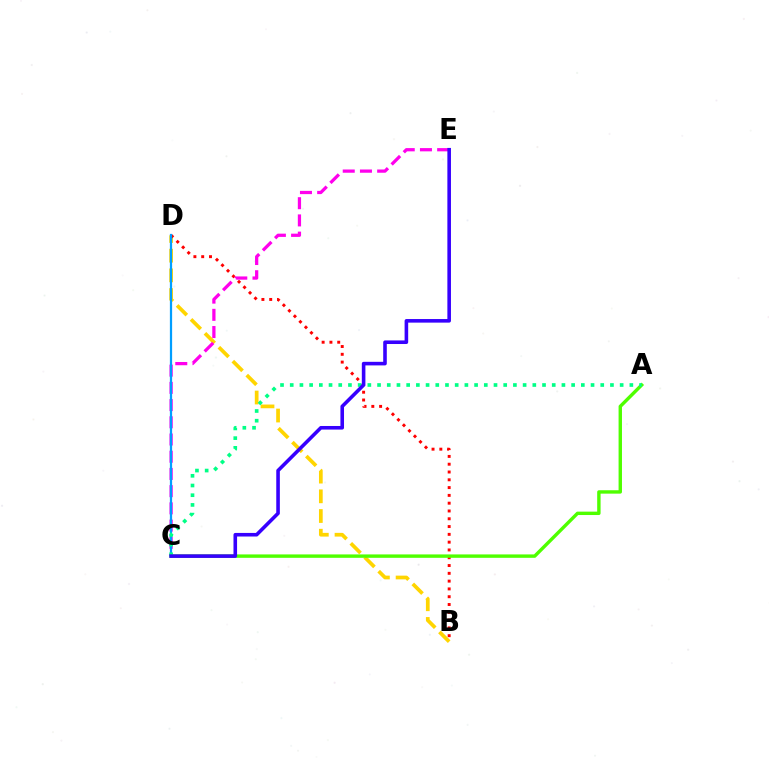{('B', 'D'): [{'color': '#ffd500', 'line_style': 'dashed', 'thickness': 2.68}, {'color': '#ff0000', 'line_style': 'dotted', 'thickness': 2.12}], ('A', 'C'): [{'color': '#4fff00', 'line_style': 'solid', 'thickness': 2.45}, {'color': '#00ff86', 'line_style': 'dotted', 'thickness': 2.64}], ('C', 'E'): [{'color': '#ff00ed', 'line_style': 'dashed', 'thickness': 2.34}, {'color': '#3700ff', 'line_style': 'solid', 'thickness': 2.58}], ('C', 'D'): [{'color': '#009eff', 'line_style': 'solid', 'thickness': 1.61}]}